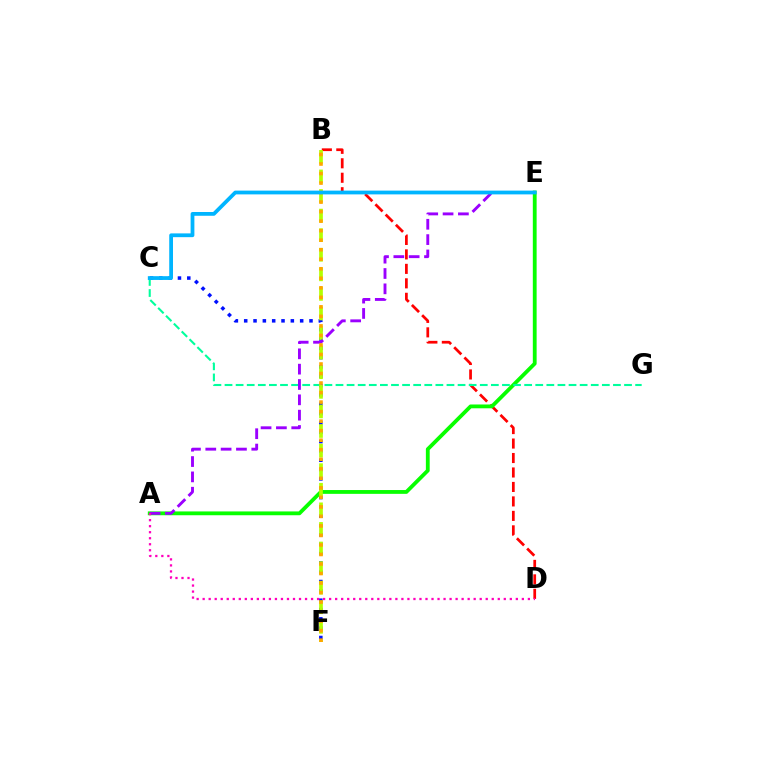{('C', 'F'): [{'color': '#0010ff', 'line_style': 'dotted', 'thickness': 2.53}], ('B', 'D'): [{'color': '#ff0000', 'line_style': 'dashed', 'thickness': 1.97}], ('A', 'E'): [{'color': '#08ff00', 'line_style': 'solid', 'thickness': 2.74}, {'color': '#9b00ff', 'line_style': 'dashed', 'thickness': 2.08}], ('C', 'G'): [{'color': '#00ff9d', 'line_style': 'dashed', 'thickness': 1.51}], ('B', 'F'): [{'color': '#b3ff00', 'line_style': 'dashed', 'thickness': 2.66}, {'color': '#ffa500', 'line_style': 'dotted', 'thickness': 2.59}], ('C', 'E'): [{'color': '#00b5ff', 'line_style': 'solid', 'thickness': 2.71}], ('A', 'D'): [{'color': '#ff00bd', 'line_style': 'dotted', 'thickness': 1.64}]}